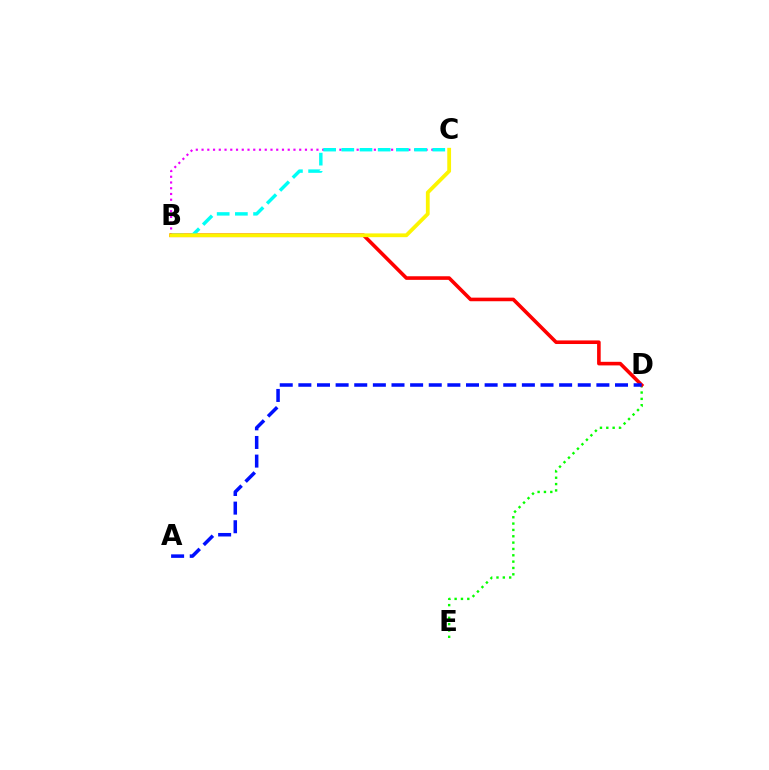{('D', 'E'): [{'color': '#08ff00', 'line_style': 'dotted', 'thickness': 1.72}], ('B', 'C'): [{'color': '#ee00ff', 'line_style': 'dotted', 'thickness': 1.56}, {'color': '#00fff6', 'line_style': 'dashed', 'thickness': 2.47}, {'color': '#fcf500', 'line_style': 'solid', 'thickness': 2.72}], ('B', 'D'): [{'color': '#ff0000', 'line_style': 'solid', 'thickness': 2.59}], ('A', 'D'): [{'color': '#0010ff', 'line_style': 'dashed', 'thickness': 2.53}]}